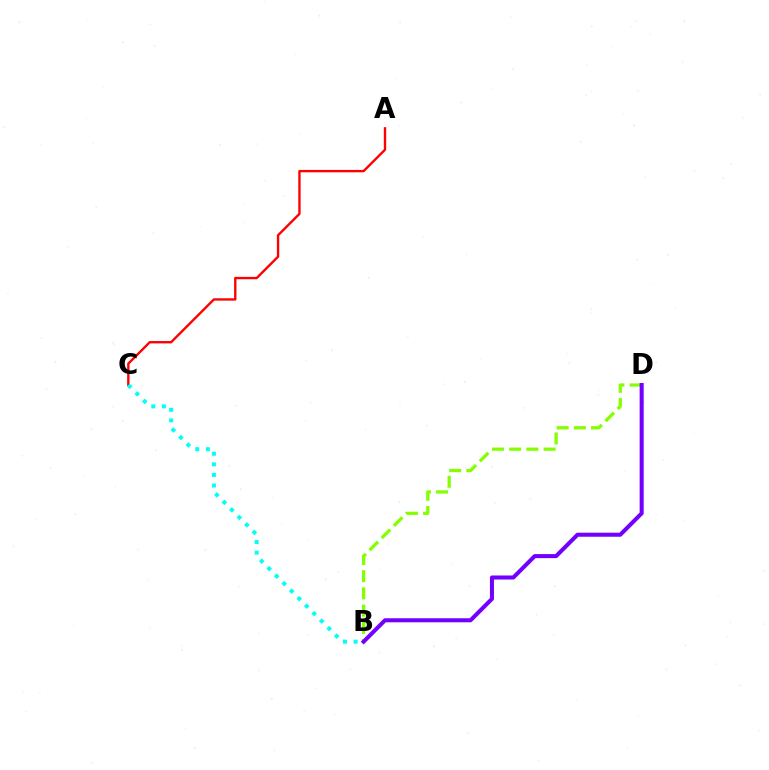{('B', 'D'): [{'color': '#84ff00', 'line_style': 'dashed', 'thickness': 2.34}, {'color': '#7200ff', 'line_style': 'solid', 'thickness': 2.91}], ('A', 'C'): [{'color': '#ff0000', 'line_style': 'solid', 'thickness': 1.7}], ('B', 'C'): [{'color': '#00fff6', 'line_style': 'dotted', 'thickness': 2.88}]}